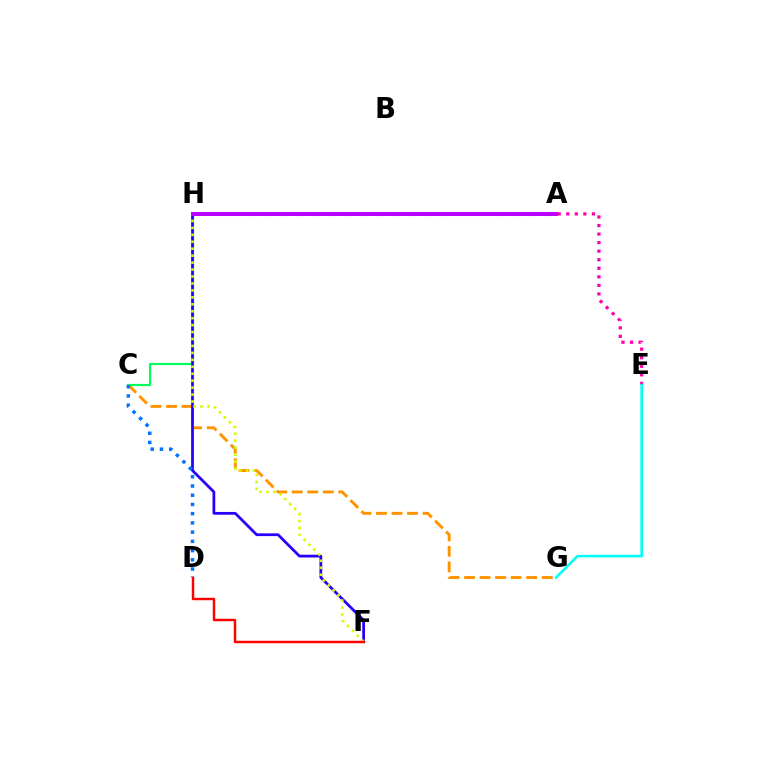{('C', 'G'): [{'color': '#ff9400', 'line_style': 'dashed', 'thickness': 2.11}], ('C', 'H'): [{'color': '#00ff5c', 'line_style': 'solid', 'thickness': 1.56}], ('F', 'H'): [{'color': '#2500ff', 'line_style': 'solid', 'thickness': 1.99}, {'color': '#d1ff00', 'line_style': 'dotted', 'thickness': 1.89}], ('A', 'H'): [{'color': '#3dff00', 'line_style': 'dashed', 'thickness': 2.24}, {'color': '#b900ff', 'line_style': 'solid', 'thickness': 2.86}], ('C', 'D'): [{'color': '#0074ff', 'line_style': 'dotted', 'thickness': 2.51}], ('A', 'E'): [{'color': '#ff00ac', 'line_style': 'dotted', 'thickness': 2.32}], ('D', 'F'): [{'color': '#ff0000', 'line_style': 'solid', 'thickness': 1.76}], ('E', 'G'): [{'color': '#00fff6', 'line_style': 'solid', 'thickness': 1.87}]}